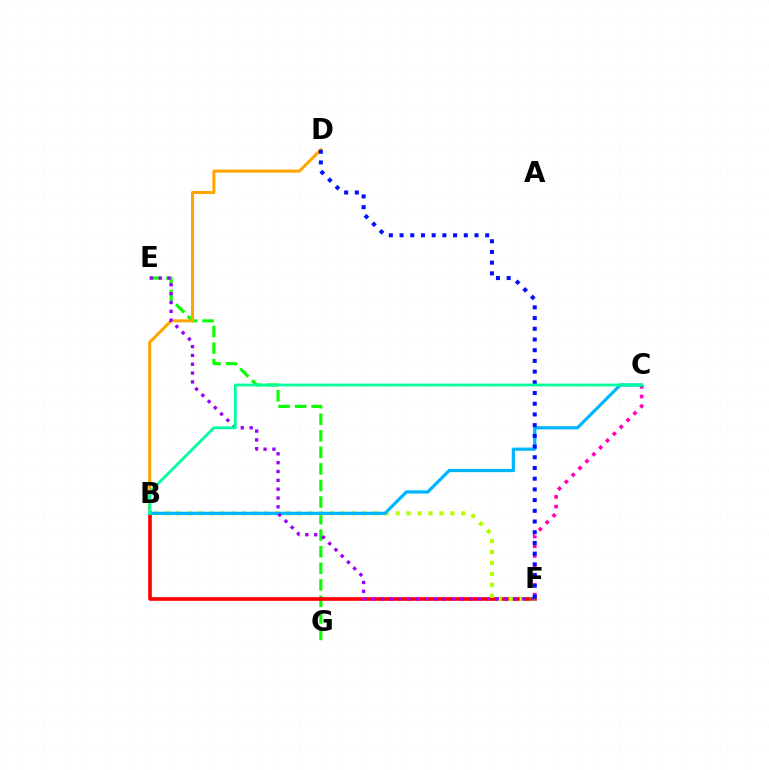{('C', 'F'): [{'color': '#ff00bd', 'line_style': 'dotted', 'thickness': 2.64}], ('E', 'G'): [{'color': '#08ff00', 'line_style': 'dashed', 'thickness': 2.25}], ('B', 'F'): [{'color': '#ff0000', 'line_style': 'solid', 'thickness': 2.62}, {'color': '#b3ff00', 'line_style': 'dotted', 'thickness': 2.98}], ('B', 'D'): [{'color': '#ffa500', 'line_style': 'solid', 'thickness': 2.19}], ('B', 'C'): [{'color': '#00b5ff', 'line_style': 'solid', 'thickness': 2.31}, {'color': '#00ff9d', 'line_style': 'solid', 'thickness': 2.01}], ('E', 'F'): [{'color': '#9b00ff', 'line_style': 'dotted', 'thickness': 2.4}], ('D', 'F'): [{'color': '#0010ff', 'line_style': 'dotted', 'thickness': 2.91}]}